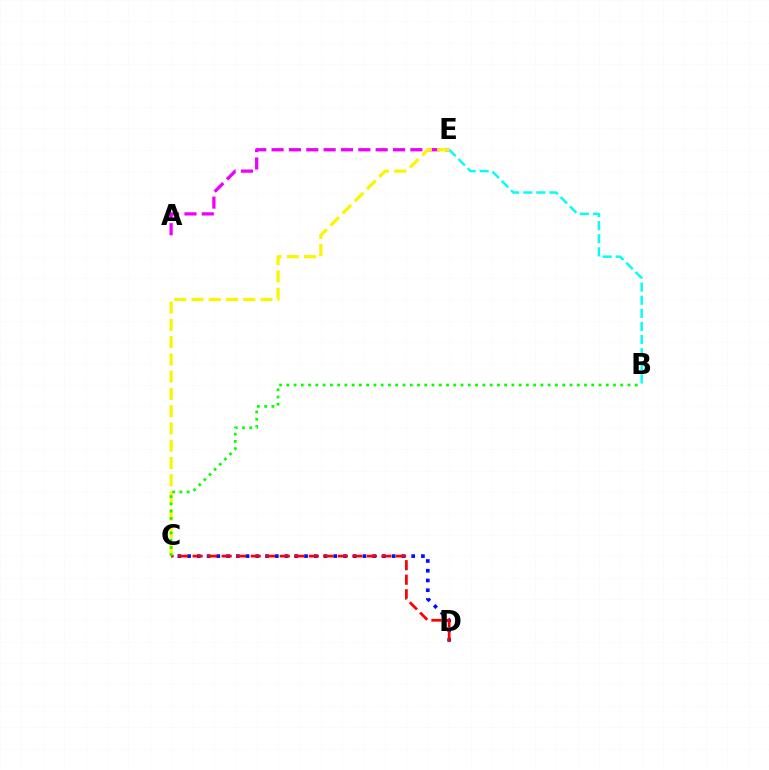{('C', 'D'): [{'color': '#0010ff', 'line_style': 'dotted', 'thickness': 2.65}, {'color': '#ff0000', 'line_style': 'dashed', 'thickness': 1.97}], ('A', 'E'): [{'color': '#ee00ff', 'line_style': 'dashed', 'thickness': 2.36}], ('B', 'E'): [{'color': '#00fff6', 'line_style': 'dashed', 'thickness': 1.78}], ('C', 'E'): [{'color': '#fcf500', 'line_style': 'dashed', 'thickness': 2.35}], ('B', 'C'): [{'color': '#08ff00', 'line_style': 'dotted', 'thickness': 1.97}]}